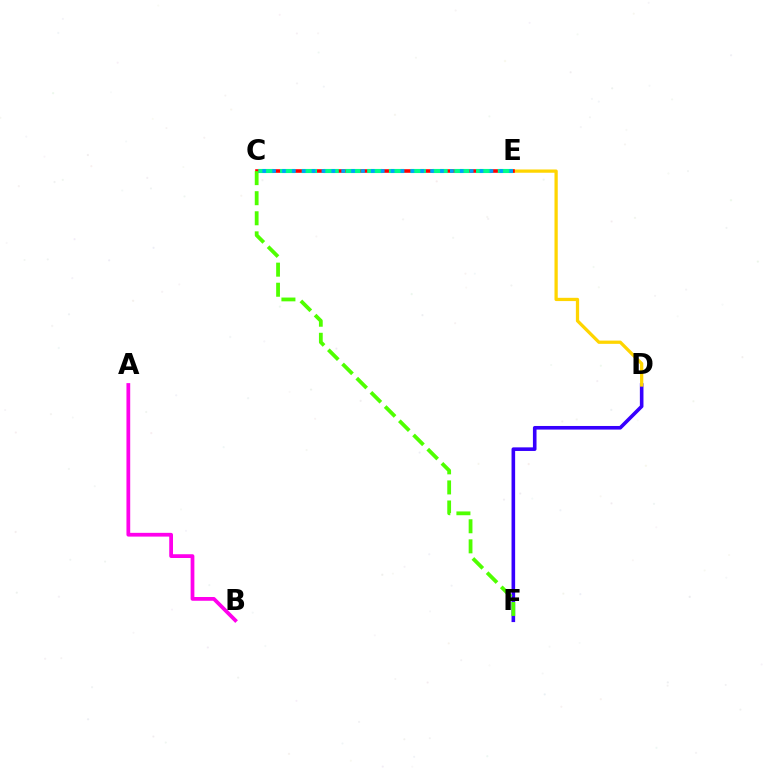{('D', 'F'): [{'color': '#3700ff', 'line_style': 'solid', 'thickness': 2.6}], ('D', 'E'): [{'color': '#ffd500', 'line_style': 'solid', 'thickness': 2.35}], ('C', 'E'): [{'color': '#ff0000', 'line_style': 'solid', 'thickness': 2.58}, {'color': '#00ff86', 'line_style': 'dashed', 'thickness': 2.96}, {'color': '#009eff', 'line_style': 'dotted', 'thickness': 2.68}], ('A', 'B'): [{'color': '#ff00ed', 'line_style': 'solid', 'thickness': 2.71}], ('C', 'F'): [{'color': '#4fff00', 'line_style': 'dashed', 'thickness': 2.73}]}